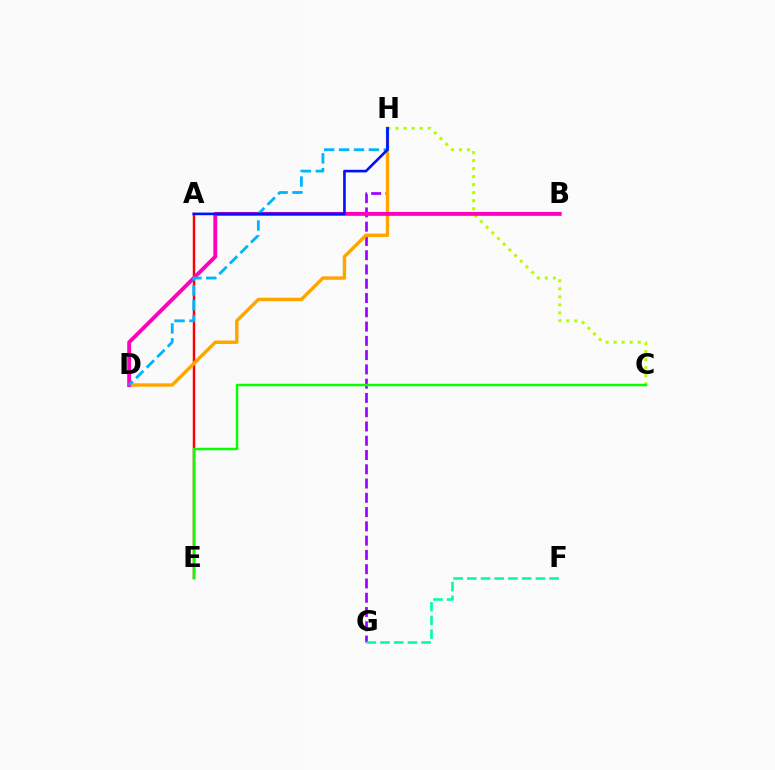{('G', 'H'): [{'color': '#9b00ff', 'line_style': 'dashed', 'thickness': 1.94}], ('F', 'G'): [{'color': '#00ff9d', 'line_style': 'dashed', 'thickness': 1.86}], ('C', 'H'): [{'color': '#b3ff00', 'line_style': 'dotted', 'thickness': 2.18}], ('A', 'E'): [{'color': '#ff0000', 'line_style': 'solid', 'thickness': 1.78}], ('D', 'H'): [{'color': '#ffa500', 'line_style': 'solid', 'thickness': 2.45}, {'color': '#00b5ff', 'line_style': 'dashed', 'thickness': 2.02}], ('B', 'D'): [{'color': '#ff00bd', 'line_style': 'solid', 'thickness': 2.79}], ('C', 'E'): [{'color': '#08ff00', 'line_style': 'solid', 'thickness': 1.78}], ('A', 'H'): [{'color': '#0010ff', 'line_style': 'solid', 'thickness': 1.89}]}